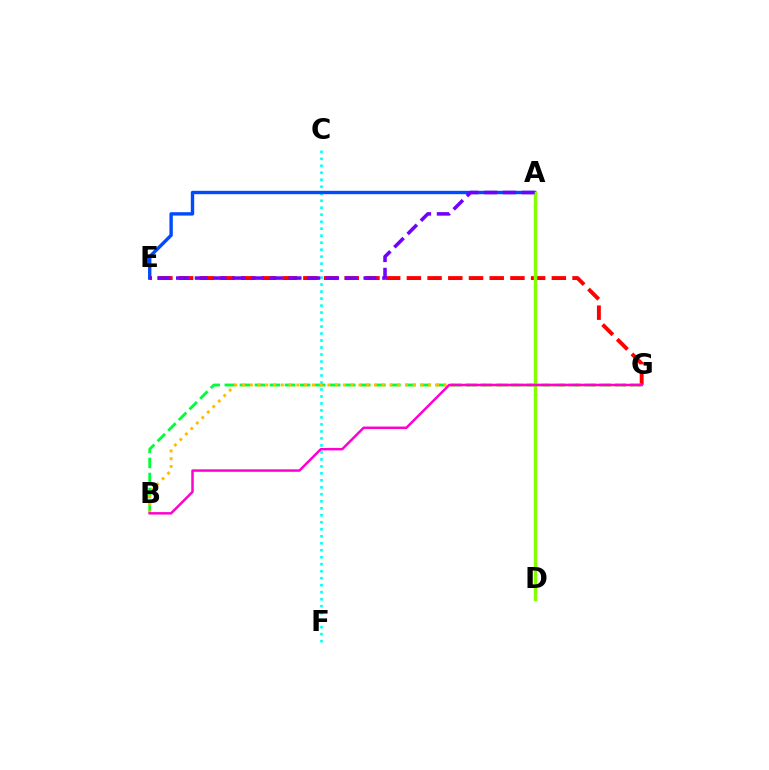{('C', 'F'): [{'color': '#00fff6', 'line_style': 'dotted', 'thickness': 1.9}], ('A', 'E'): [{'color': '#004bff', 'line_style': 'solid', 'thickness': 2.44}, {'color': '#7200ff', 'line_style': 'dashed', 'thickness': 2.55}], ('E', 'G'): [{'color': '#ff0000', 'line_style': 'dashed', 'thickness': 2.81}], ('B', 'G'): [{'color': '#00ff39', 'line_style': 'dashed', 'thickness': 2.04}, {'color': '#ffbd00', 'line_style': 'dotted', 'thickness': 2.11}, {'color': '#ff00cf', 'line_style': 'solid', 'thickness': 1.78}], ('A', 'D'): [{'color': '#84ff00', 'line_style': 'solid', 'thickness': 2.46}]}